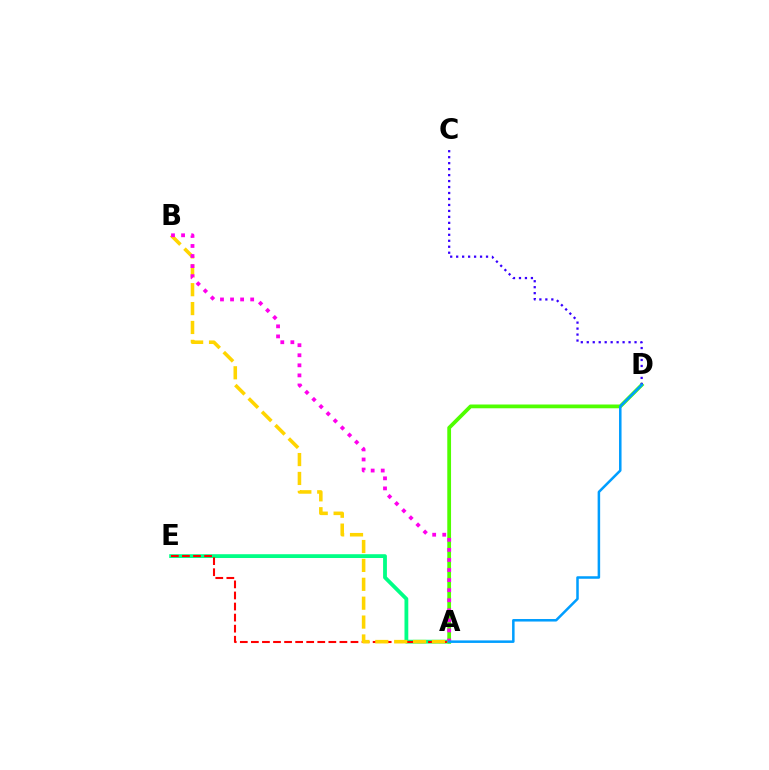{('A', 'E'): [{'color': '#00ff86', 'line_style': 'solid', 'thickness': 2.74}, {'color': '#ff0000', 'line_style': 'dashed', 'thickness': 1.5}], ('A', 'D'): [{'color': '#4fff00', 'line_style': 'solid', 'thickness': 2.72}, {'color': '#009eff', 'line_style': 'solid', 'thickness': 1.81}], ('A', 'B'): [{'color': '#ffd500', 'line_style': 'dashed', 'thickness': 2.57}, {'color': '#ff00ed', 'line_style': 'dotted', 'thickness': 2.73}], ('C', 'D'): [{'color': '#3700ff', 'line_style': 'dotted', 'thickness': 1.62}]}